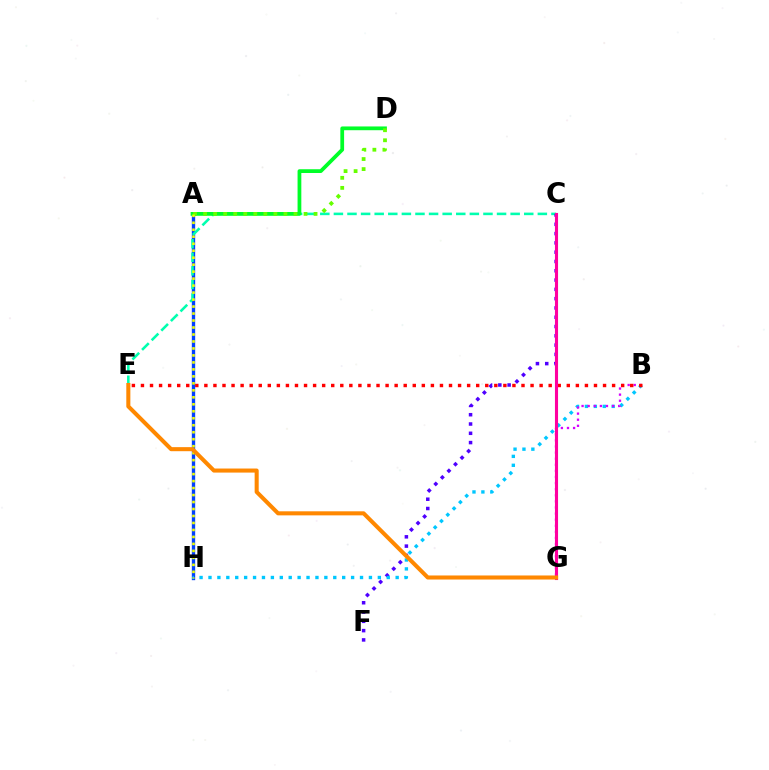{('A', 'H'): [{'color': '#003fff', 'line_style': 'solid', 'thickness': 2.41}, {'color': '#eeff00', 'line_style': 'dotted', 'thickness': 1.9}], ('C', 'E'): [{'color': '#00ffaf', 'line_style': 'dashed', 'thickness': 1.85}], ('C', 'F'): [{'color': '#4f00ff', 'line_style': 'dotted', 'thickness': 2.52}], ('B', 'H'): [{'color': '#00c7ff', 'line_style': 'dotted', 'thickness': 2.42}], ('A', 'D'): [{'color': '#00ff27', 'line_style': 'solid', 'thickness': 2.71}, {'color': '#66ff00', 'line_style': 'dotted', 'thickness': 2.73}], ('B', 'G'): [{'color': '#d600ff', 'line_style': 'dotted', 'thickness': 1.66}], ('B', 'E'): [{'color': '#ff0000', 'line_style': 'dotted', 'thickness': 2.46}], ('C', 'G'): [{'color': '#ff00a0', 'line_style': 'solid', 'thickness': 2.23}], ('E', 'G'): [{'color': '#ff8800', 'line_style': 'solid', 'thickness': 2.92}]}